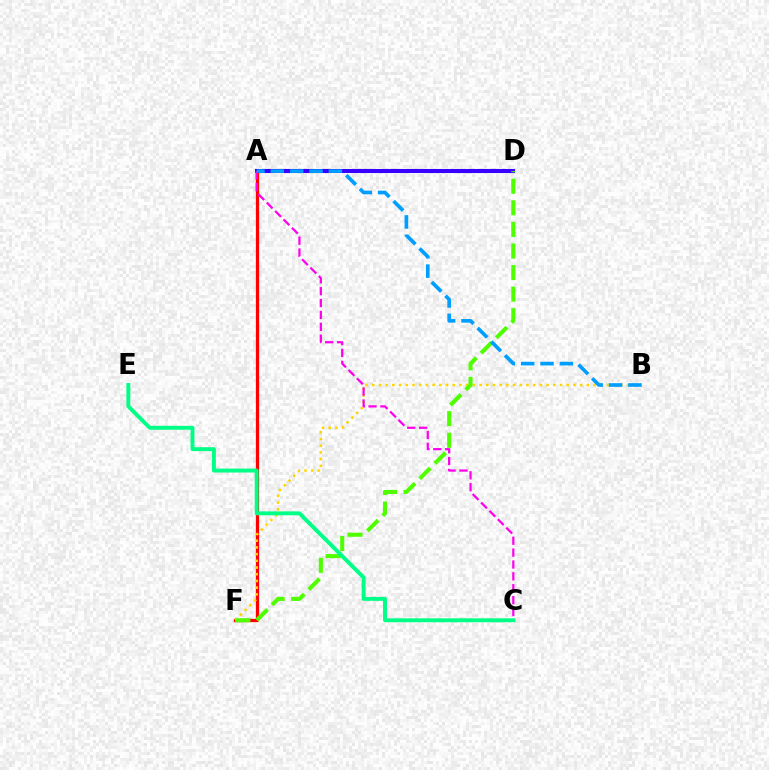{('A', 'F'): [{'color': '#ff0000', 'line_style': 'solid', 'thickness': 2.34}], ('A', 'D'): [{'color': '#3700ff', 'line_style': 'solid', 'thickness': 2.92}], ('B', 'F'): [{'color': '#ffd500', 'line_style': 'dotted', 'thickness': 1.82}], ('D', 'F'): [{'color': '#4fff00', 'line_style': 'dashed', 'thickness': 2.93}], ('A', 'C'): [{'color': '#ff00ed', 'line_style': 'dashed', 'thickness': 1.61}], ('A', 'B'): [{'color': '#009eff', 'line_style': 'dashed', 'thickness': 2.63}], ('C', 'E'): [{'color': '#00ff86', 'line_style': 'solid', 'thickness': 2.83}]}